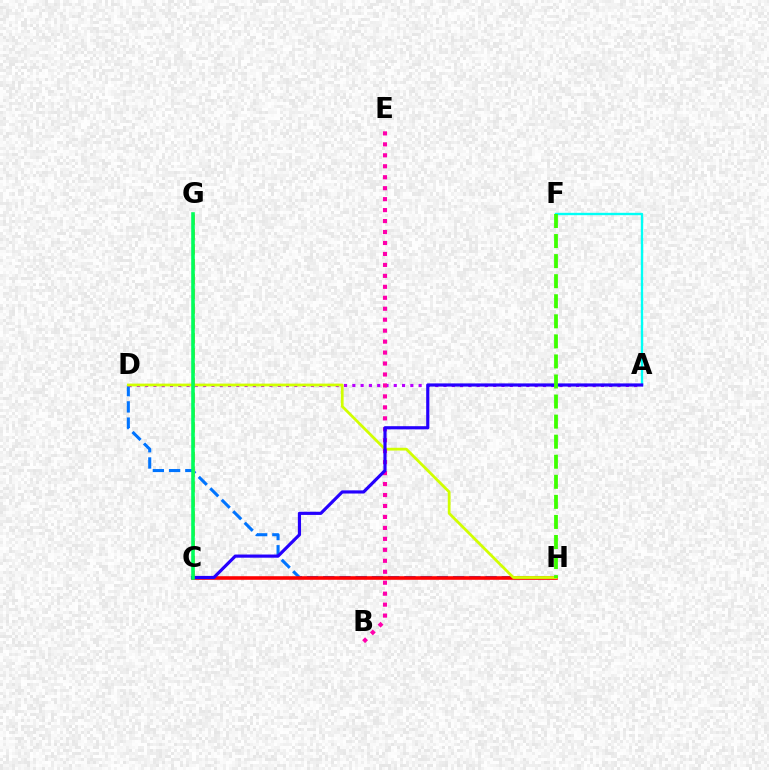{('D', 'H'): [{'color': '#0074ff', 'line_style': 'dashed', 'thickness': 2.21}, {'color': '#d1ff00', 'line_style': 'solid', 'thickness': 2.0}], ('C', 'H'): [{'color': '#ff0000', 'line_style': 'solid', 'thickness': 2.58}], ('A', 'F'): [{'color': '#00fff6', 'line_style': 'solid', 'thickness': 1.71}], ('A', 'D'): [{'color': '#b900ff', 'line_style': 'dotted', 'thickness': 2.25}], ('B', 'E'): [{'color': '#ff00ac', 'line_style': 'dotted', 'thickness': 2.98}], ('C', 'G'): [{'color': '#ff9400', 'line_style': 'dashed', 'thickness': 2.02}, {'color': '#00ff5c', 'line_style': 'solid', 'thickness': 2.59}], ('A', 'C'): [{'color': '#2500ff', 'line_style': 'solid', 'thickness': 2.28}], ('F', 'H'): [{'color': '#3dff00', 'line_style': 'dashed', 'thickness': 2.73}]}